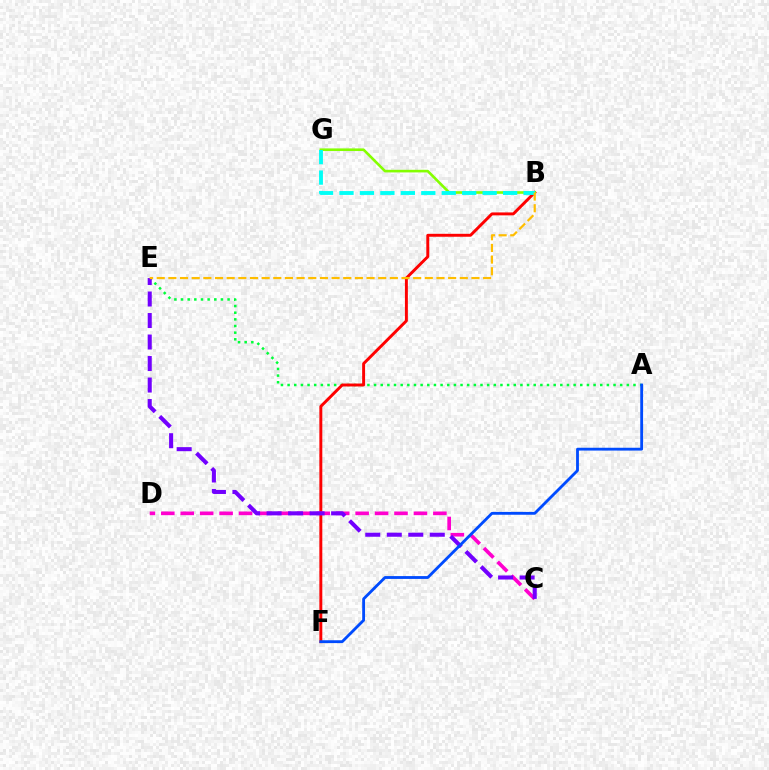{('A', 'E'): [{'color': '#00ff39', 'line_style': 'dotted', 'thickness': 1.81}], ('B', 'F'): [{'color': '#ff0000', 'line_style': 'solid', 'thickness': 2.11}], ('C', 'D'): [{'color': '#ff00cf', 'line_style': 'dashed', 'thickness': 2.64}], ('B', 'G'): [{'color': '#84ff00', 'line_style': 'solid', 'thickness': 1.89}, {'color': '#00fff6', 'line_style': 'dashed', 'thickness': 2.78}], ('C', 'E'): [{'color': '#7200ff', 'line_style': 'dashed', 'thickness': 2.92}], ('B', 'E'): [{'color': '#ffbd00', 'line_style': 'dashed', 'thickness': 1.58}], ('A', 'F'): [{'color': '#004bff', 'line_style': 'solid', 'thickness': 2.04}]}